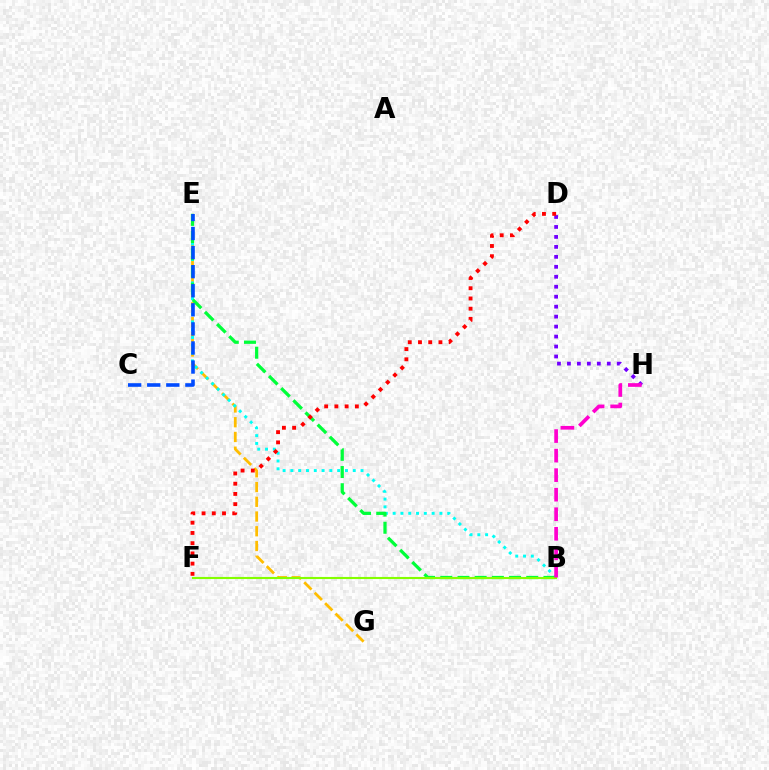{('E', 'G'): [{'color': '#ffbd00', 'line_style': 'dashed', 'thickness': 2.0}], ('B', 'E'): [{'color': '#00fff6', 'line_style': 'dotted', 'thickness': 2.12}, {'color': '#00ff39', 'line_style': 'dashed', 'thickness': 2.34}], ('D', 'H'): [{'color': '#7200ff', 'line_style': 'dotted', 'thickness': 2.71}], ('B', 'F'): [{'color': '#84ff00', 'line_style': 'solid', 'thickness': 1.53}], ('B', 'H'): [{'color': '#ff00cf', 'line_style': 'dashed', 'thickness': 2.65}], ('C', 'E'): [{'color': '#004bff', 'line_style': 'dashed', 'thickness': 2.59}], ('D', 'F'): [{'color': '#ff0000', 'line_style': 'dotted', 'thickness': 2.78}]}